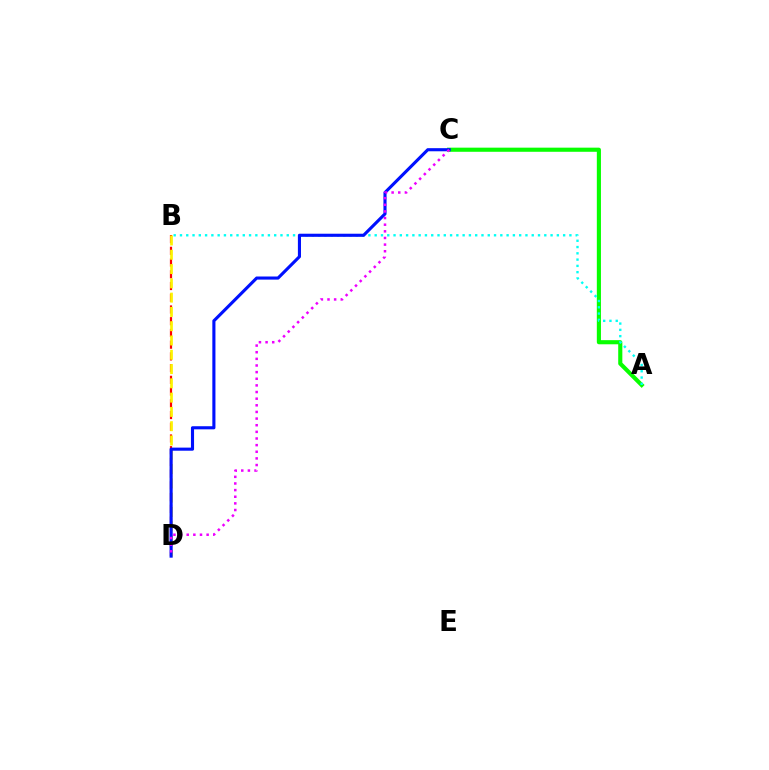{('A', 'C'): [{'color': '#08ff00', 'line_style': 'solid', 'thickness': 2.97}], ('B', 'D'): [{'color': '#ff0000', 'line_style': 'dashed', 'thickness': 1.59}, {'color': '#fcf500', 'line_style': 'dashed', 'thickness': 1.94}], ('A', 'B'): [{'color': '#00fff6', 'line_style': 'dotted', 'thickness': 1.71}], ('C', 'D'): [{'color': '#0010ff', 'line_style': 'solid', 'thickness': 2.24}, {'color': '#ee00ff', 'line_style': 'dotted', 'thickness': 1.8}]}